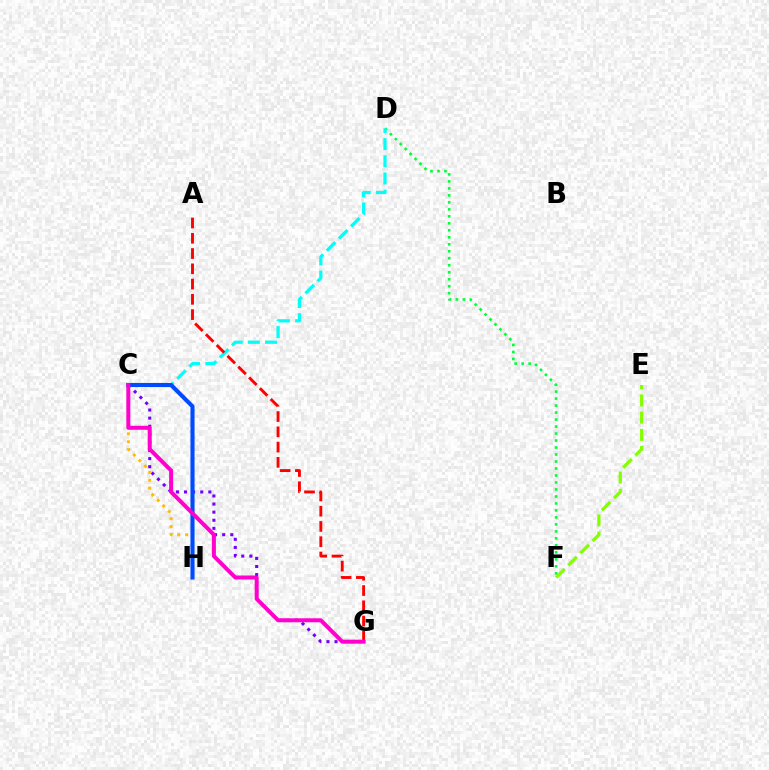{('D', 'F'): [{'color': '#00ff39', 'line_style': 'dotted', 'thickness': 1.9}], ('C', 'G'): [{'color': '#7200ff', 'line_style': 'dotted', 'thickness': 2.2}, {'color': '#ff00cf', 'line_style': 'solid', 'thickness': 2.87}], ('C', 'H'): [{'color': '#ffbd00', 'line_style': 'dotted', 'thickness': 2.14}, {'color': '#004bff', 'line_style': 'solid', 'thickness': 2.95}], ('C', 'D'): [{'color': '#00fff6', 'line_style': 'dashed', 'thickness': 2.33}], ('E', 'F'): [{'color': '#84ff00', 'line_style': 'dashed', 'thickness': 2.34}], ('A', 'G'): [{'color': '#ff0000', 'line_style': 'dashed', 'thickness': 2.07}]}